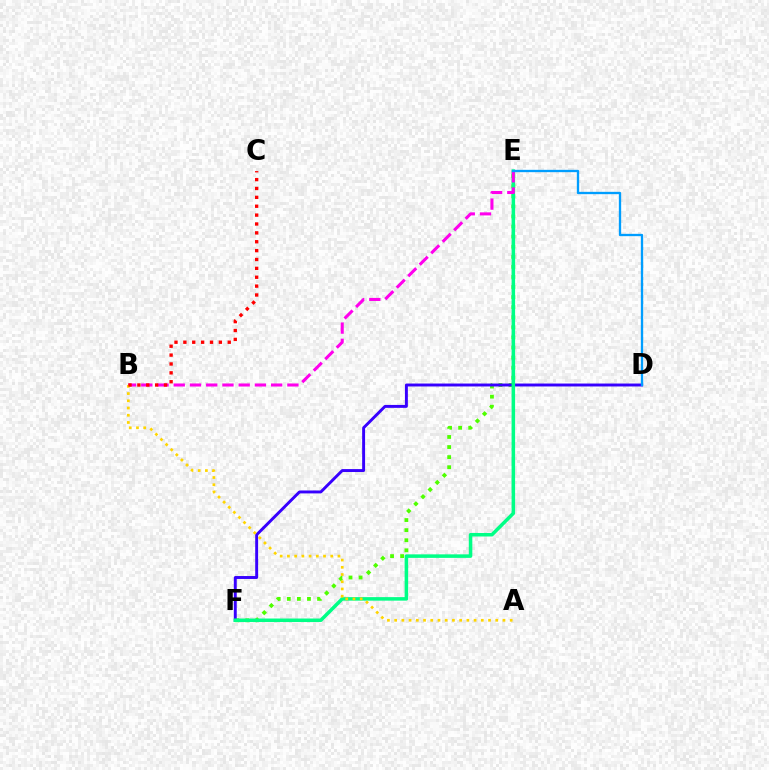{('E', 'F'): [{'color': '#4fff00', 'line_style': 'dotted', 'thickness': 2.74}, {'color': '#00ff86', 'line_style': 'solid', 'thickness': 2.54}], ('D', 'F'): [{'color': '#3700ff', 'line_style': 'solid', 'thickness': 2.11}], ('B', 'E'): [{'color': '#ff00ed', 'line_style': 'dashed', 'thickness': 2.21}], ('D', 'E'): [{'color': '#009eff', 'line_style': 'solid', 'thickness': 1.68}], ('A', 'B'): [{'color': '#ffd500', 'line_style': 'dotted', 'thickness': 1.96}], ('B', 'C'): [{'color': '#ff0000', 'line_style': 'dotted', 'thickness': 2.41}]}